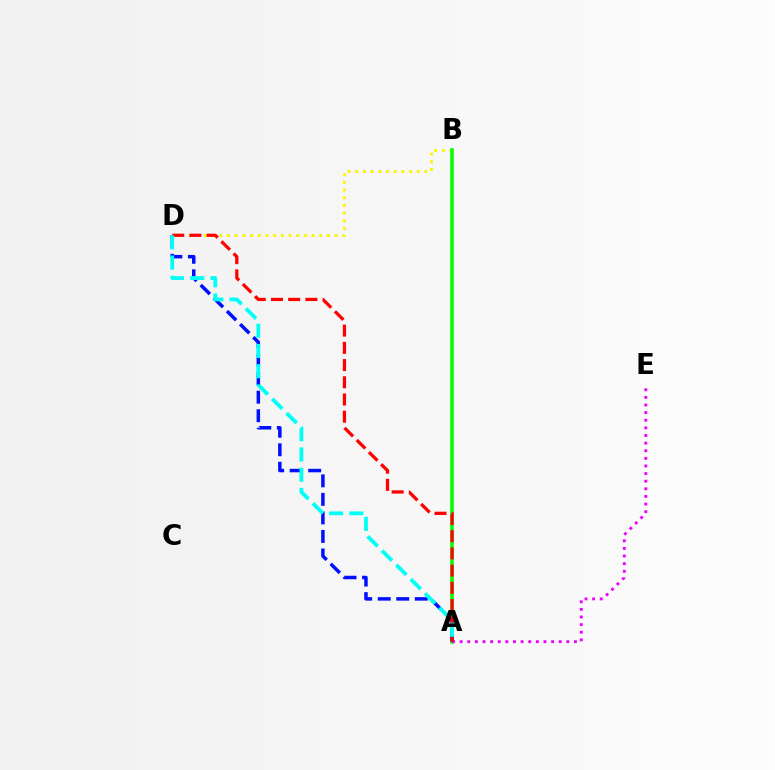{('B', 'D'): [{'color': '#fcf500', 'line_style': 'dotted', 'thickness': 2.09}], ('A', 'B'): [{'color': '#08ff00', 'line_style': 'solid', 'thickness': 2.59}], ('A', 'D'): [{'color': '#0010ff', 'line_style': 'dashed', 'thickness': 2.52}, {'color': '#ff0000', 'line_style': 'dashed', 'thickness': 2.34}, {'color': '#00fff6', 'line_style': 'dashed', 'thickness': 2.75}], ('A', 'E'): [{'color': '#ee00ff', 'line_style': 'dotted', 'thickness': 2.07}]}